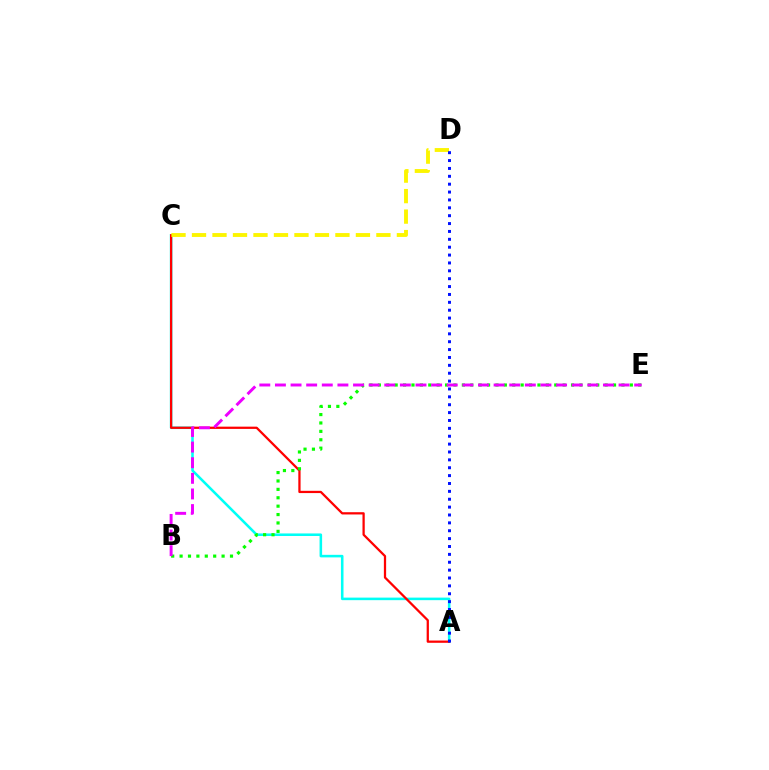{('A', 'C'): [{'color': '#00fff6', 'line_style': 'solid', 'thickness': 1.84}, {'color': '#ff0000', 'line_style': 'solid', 'thickness': 1.63}], ('C', 'D'): [{'color': '#fcf500', 'line_style': 'dashed', 'thickness': 2.78}], ('A', 'D'): [{'color': '#0010ff', 'line_style': 'dotted', 'thickness': 2.14}], ('B', 'E'): [{'color': '#08ff00', 'line_style': 'dotted', 'thickness': 2.28}, {'color': '#ee00ff', 'line_style': 'dashed', 'thickness': 2.12}]}